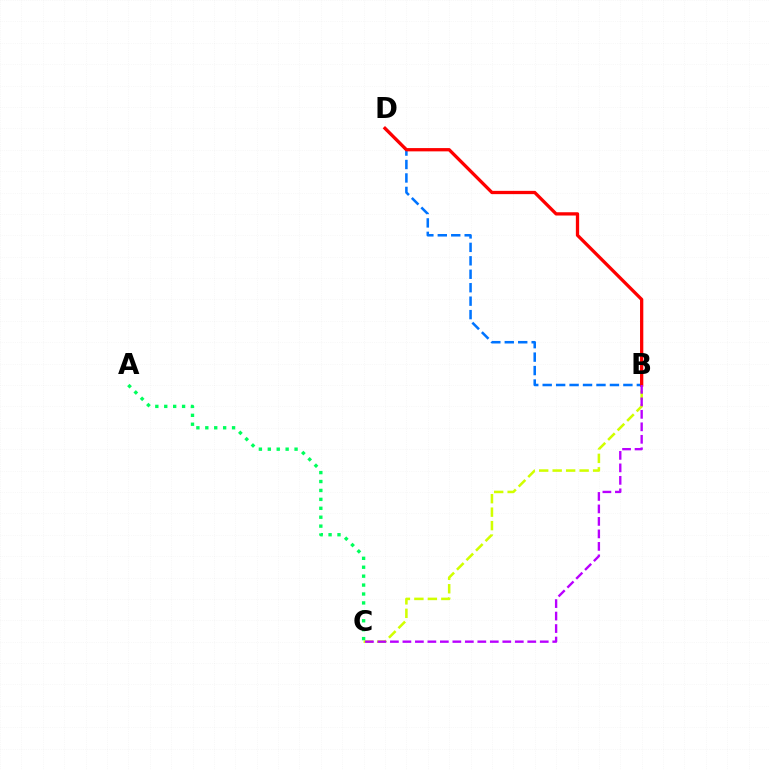{('B', 'D'): [{'color': '#0074ff', 'line_style': 'dashed', 'thickness': 1.83}, {'color': '#ff0000', 'line_style': 'solid', 'thickness': 2.36}], ('B', 'C'): [{'color': '#d1ff00', 'line_style': 'dashed', 'thickness': 1.83}, {'color': '#b900ff', 'line_style': 'dashed', 'thickness': 1.7}], ('A', 'C'): [{'color': '#00ff5c', 'line_style': 'dotted', 'thickness': 2.42}]}